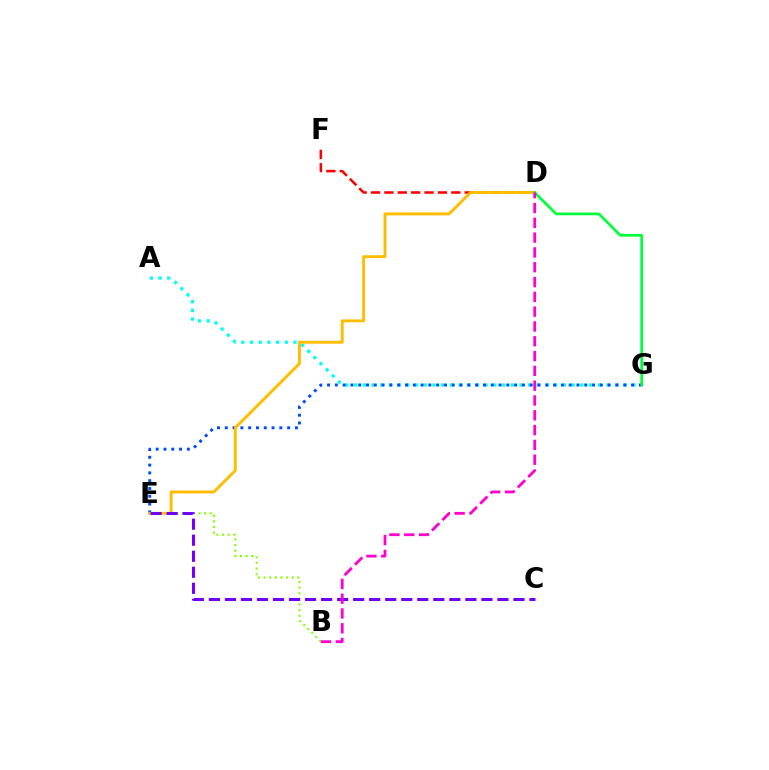{('B', 'E'): [{'color': '#84ff00', 'line_style': 'dotted', 'thickness': 1.53}], ('D', 'F'): [{'color': '#ff0000', 'line_style': 'dashed', 'thickness': 1.82}], ('A', 'G'): [{'color': '#00fff6', 'line_style': 'dotted', 'thickness': 2.36}], ('E', 'G'): [{'color': '#004bff', 'line_style': 'dotted', 'thickness': 2.12}], ('D', 'E'): [{'color': '#ffbd00', 'line_style': 'solid', 'thickness': 2.09}], ('D', 'G'): [{'color': '#00ff39', 'line_style': 'solid', 'thickness': 1.94}], ('C', 'E'): [{'color': '#7200ff', 'line_style': 'dashed', 'thickness': 2.18}], ('B', 'D'): [{'color': '#ff00cf', 'line_style': 'dashed', 'thickness': 2.01}]}